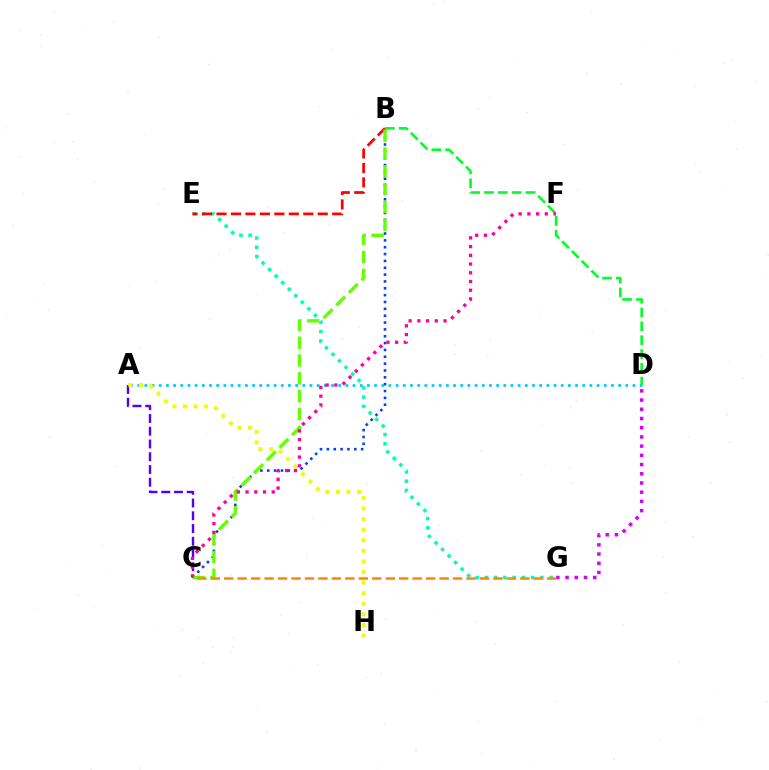{('B', 'C'): [{'color': '#003fff', 'line_style': 'dotted', 'thickness': 1.86}, {'color': '#66ff00', 'line_style': 'dashed', 'thickness': 2.42}], ('E', 'G'): [{'color': '#00ffaf', 'line_style': 'dotted', 'thickness': 2.51}], ('B', 'E'): [{'color': '#ff0000', 'line_style': 'dashed', 'thickness': 1.97}], ('D', 'G'): [{'color': '#d600ff', 'line_style': 'dotted', 'thickness': 2.5}], ('A', 'C'): [{'color': '#4f00ff', 'line_style': 'dashed', 'thickness': 1.73}], ('A', 'D'): [{'color': '#00c7ff', 'line_style': 'dotted', 'thickness': 1.95}], ('B', 'D'): [{'color': '#00ff27', 'line_style': 'dashed', 'thickness': 1.88}], ('A', 'H'): [{'color': '#eeff00', 'line_style': 'dotted', 'thickness': 2.87}], ('C', 'G'): [{'color': '#ff8800', 'line_style': 'dashed', 'thickness': 1.83}], ('C', 'F'): [{'color': '#ff00a0', 'line_style': 'dotted', 'thickness': 2.37}]}